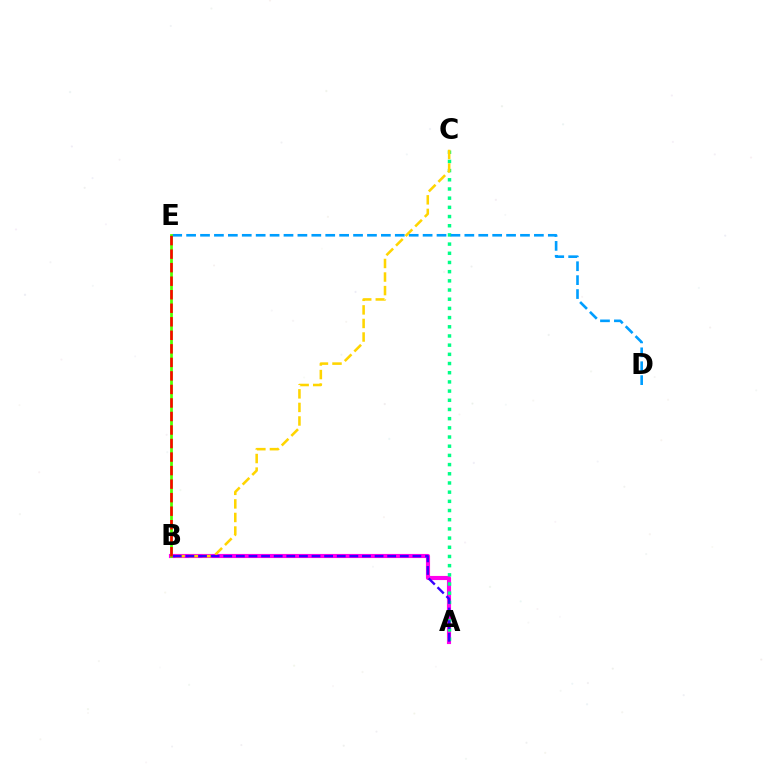{('A', 'B'): [{'color': '#ff00ed', 'line_style': 'solid', 'thickness': 2.97}, {'color': '#3700ff', 'line_style': 'dashed', 'thickness': 1.71}], ('A', 'C'): [{'color': '#00ff86', 'line_style': 'dotted', 'thickness': 2.5}], ('D', 'E'): [{'color': '#009eff', 'line_style': 'dashed', 'thickness': 1.89}], ('B', 'E'): [{'color': '#4fff00', 'line_style': 'solid', 'thickness': 1.98}, {'color': '#ff0000', 'line_style': 'dashed', 'thickness': 1.84}], ('B', 'C'): [{'color': '#ffd500', 'line_style': 'dashed', 'thickness': 1.84}]}